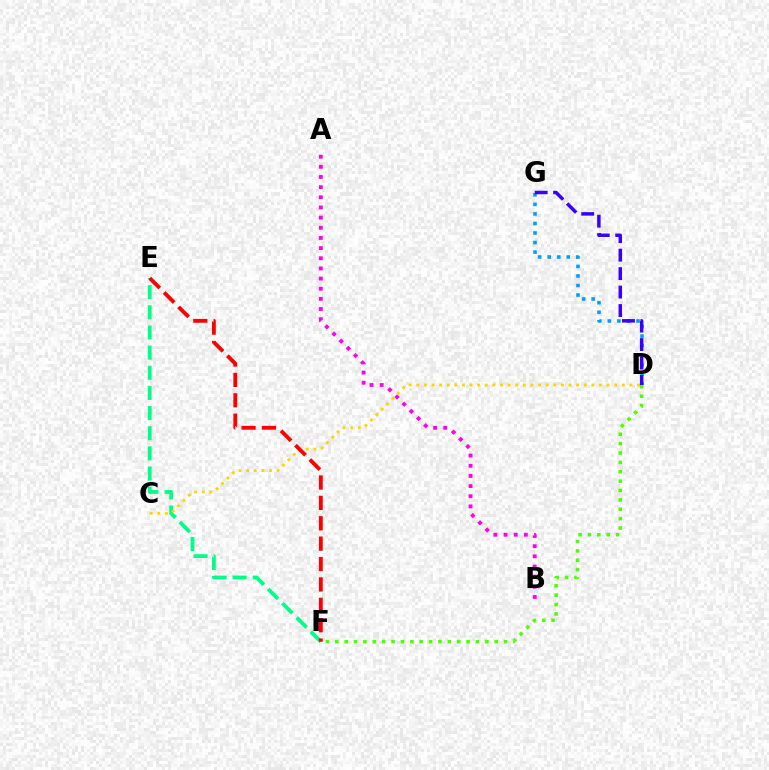{('D', 'G'): [{'color': '#009eff', 'line_style': 'dotted', 'thickness': 2.59}, {'color': '#3700ff', 'line_style': 'dashed', 'thickness': 2.51}], ('D', 'F'): [{'color': '#4fff00', 'line_style': 'dotted', 'thickness': 2.55}], ('E', 'F'): [{'color': '#00ff86', 'line_style': 'dashed', 'thickness': 2.74}, {'color': '#ff0000', 'line_style': 'dashed', 'thickness': 2.77}], ('A', 'B'): [{'color': '#ff00ed', 'line_style': 'dotted', 'thickness': 2.76}], ('C', 'D'): [{'color': '#ffd500', 'line_style': 'dotted', 'thickness': 2.07}]}